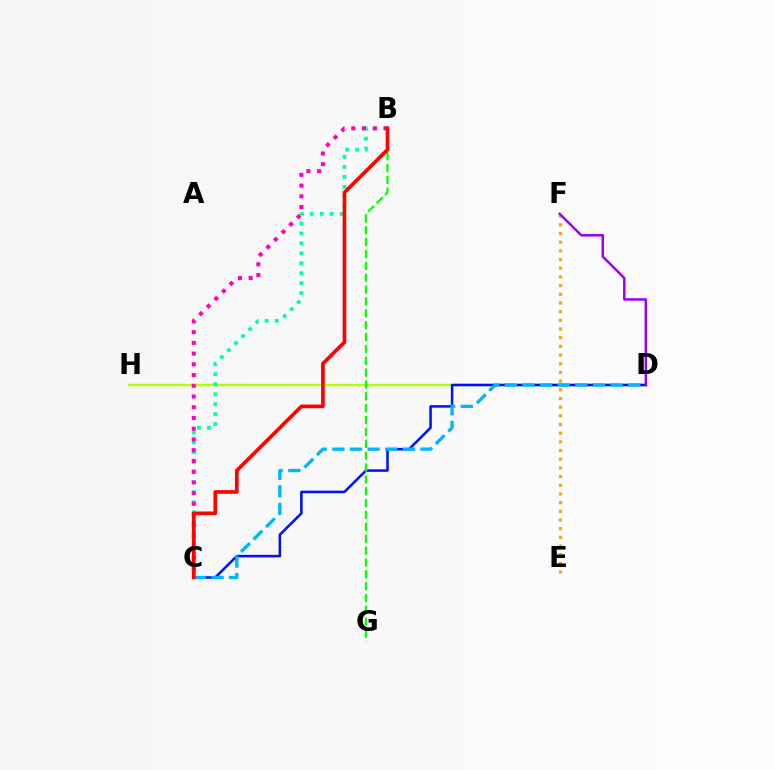{('D', 'H'): [{'color': '#b3ff00', 'line_style': 'solid', 'thickness': 1.7}], ('B', 'C'): [{'color': '#00ff9d', 'line_style': 'dotted', 'thickness': 2.71}, {'color': '#ff00bd', 'line_style': 'dotted', 'thickness': 2.92}, {'color': '#ff0000', 'line_style': 'solid', 'thickness': 2.64}], ('C', 'D'): [{'color': '#0010ff', 'line_style': 'solid', 'thickness': 1.83}, {'color': '#00b5ff', 'line_style': 'dashed', 'thickness': 2.39}], ('E', 'F'): [{'color': '#ffa500', 'line_style': 'dotted', 'thickness': 2.36}], ('D', 'F'): [{'color': '#9b00ff', 'line_style': 'solid', 'thickness': 1.79}], ('B', 'G'): [{'color': '#08ff00', 'line_style': 'dashed', 'thickness': 1.61}]}